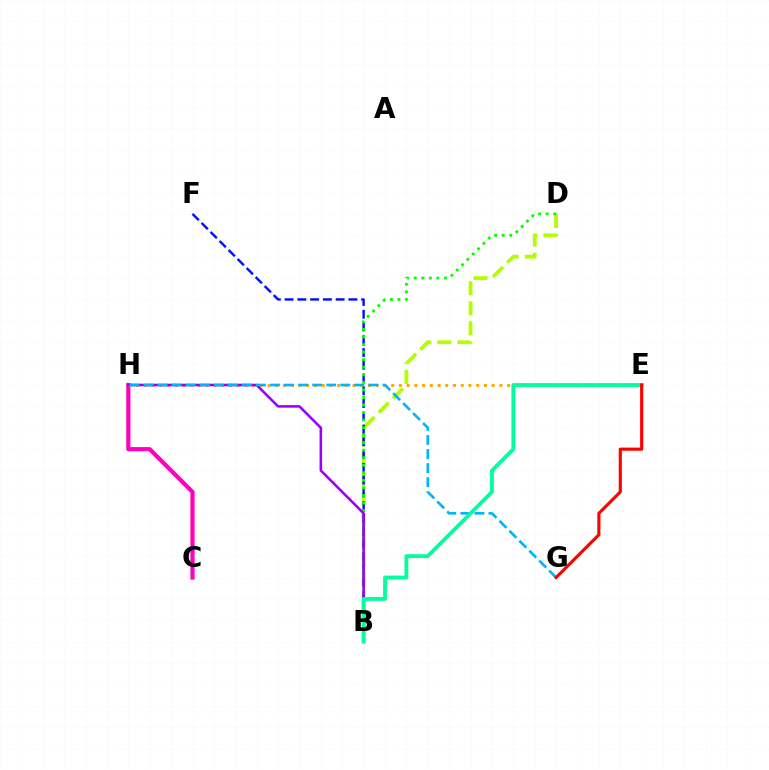{('B', 'D'): [{'color': '#b3ff00', 'line_style': 'dashed', 'thickness': 2.72}, {'color': '#08ff00', 'line_style': 'dotted', 'thickness': 2.05}], ('B', 'F'): [{'color': '#0010ff', 'line_style': 'dashed', 'thickness': 1.73}], ('C', 'H'): [{'color': '#ff00bd', 'line_style': 'solid', 'thickness': 3.0}], ('E', 'H'): [{'color': '#ffa500', 'line_style': 'dotted', 'thickness': 2.1}], ('B', 'H'): [{'color': '#9b00ff', 'line_style': 'solid', 'thickness': 1.85}], ('G', 'H'): [{'color': '#00b5ff', 'line_style': 'dashed', 'thickness': 1.91}], ('B', 'E'): [{'color': '#00ff9d', 'line_style': 'solid', 'thickness': 2.75}], ('E', 'G'): [{'color': '#ff0000', 'line_style': 'solid', 'thickness': 2.25}]}